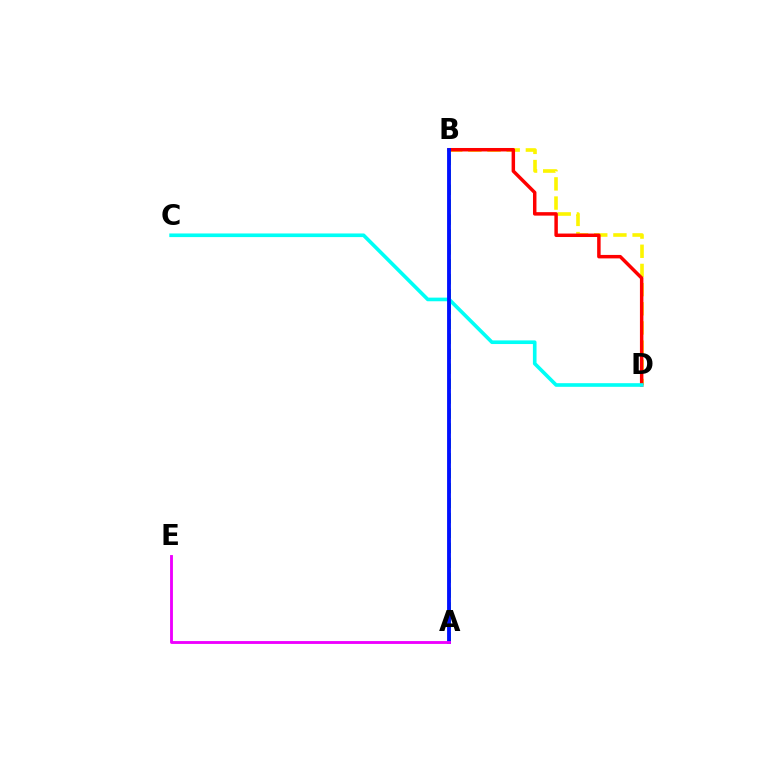{('B', 'D'): [{'color': '#fcf500', 'line_style': 'dashed', 'thickness': 2.6}, {'color': '#ff0000', 'line_style': 'solid', 'thickness': 2.5}], ('A', 'B'): [{'color': '#08ff00', 'line_style': 'dashed', 'thickness': 2.03}, {'color': '#0010ff', 'line_style': 'solid', 'thickness': 2.77}], ('C', 'D'): [{'color': '#00fff6', 'line_style': 'solid', 'thickness': 2.62}], ('A', 'E'): [{'color': '#ee00ff', 'line_style': 'solid', 'thickness': 2.06}]}